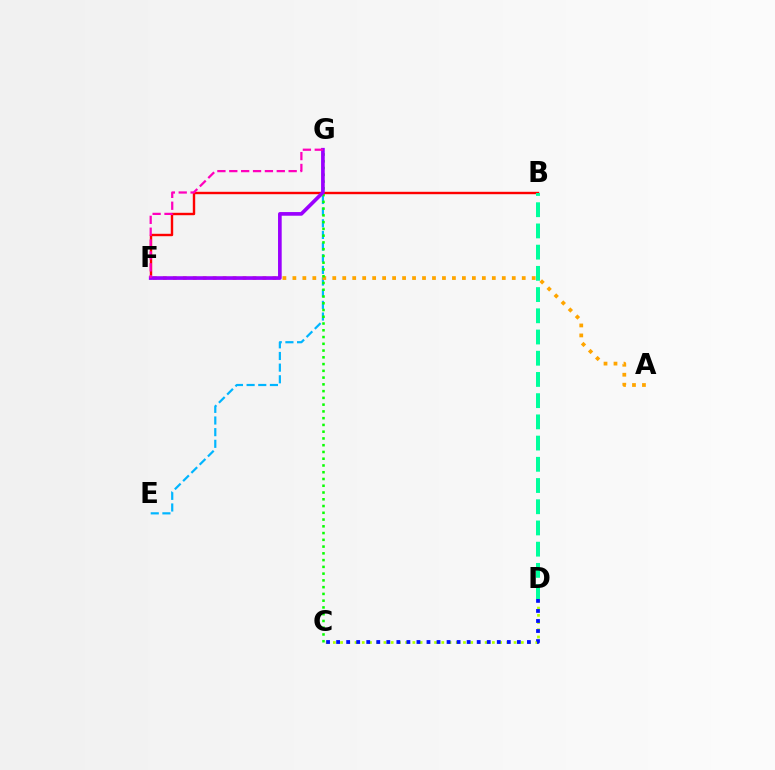{('C', 'D'): [{'color': '#b3ff00', 'line_style': 'dotted', 'thickness': 1.96}, {'color': '#0010ff', 'line_style': 'dotted', 'thickness': 2.73}], ('E', 'G'): [{'color': '#00b5ff', 'line_style': 'dashed', 'thickness': 1.58}], ('B', 'F'): [{'color': '#ff0000', 'line_style': 'solid', 'thickness': 1.73}], ('A', 'F'): [{'color': '#ffa500', 'line_style': 'dotted', 'thickness': 2.71}], ('C', 'G'): [{'color': '#08ff00', 'line_style': 'dotted', 'thickness': 1.84}], ('F', 'G'): [{'color': '#9b00ff', 'line_style': 'solid', 'thickness': 2.64}, {'color': '#ff00bd', 'line_style': 'dashed', 'thickness': 1.61}], ('B', 'D'): [{'color': '#00ff9d', 'line_style': 'dashed', 'thickness': 2.88}]}